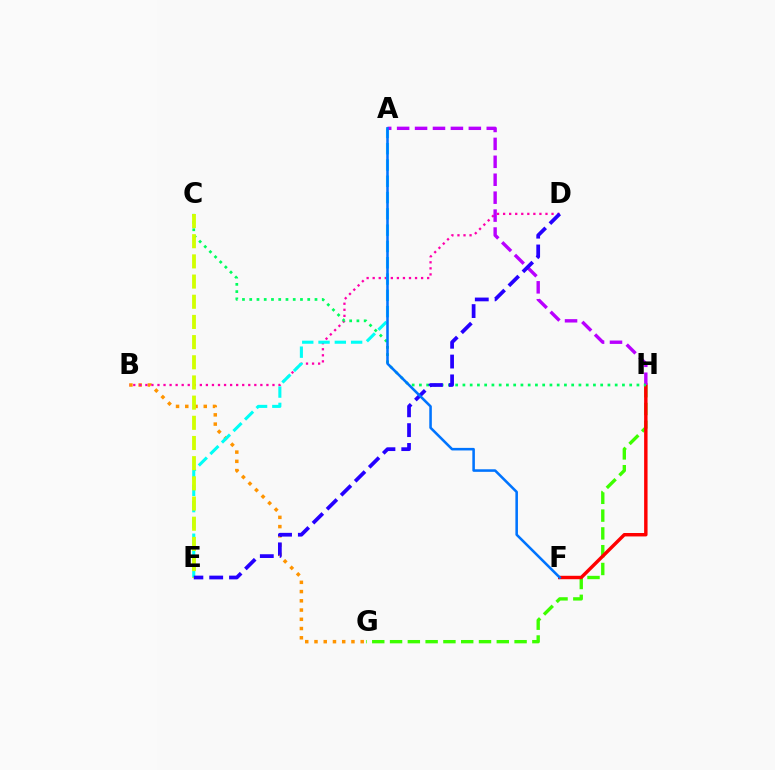{('B', 'G'): [{'color': '#ff9400', 'line_style': 'dotted', 'thickness': 2.51}], ('G', 'H'): [{'color': '#3dff00', 'line_style': 'dashed', 'thickness': 2.42}], ('B', 'D'): [{'color': '#ff00ac', 'line_style': 'dotted', 'thickness': 1.64}], ('F', 'H'): [{'color': '#ff0000', 'line_style': 'solid', 'thickness': 2.47}], ('A', 'E'): [{'color': '#00fff6', 'line_style': 'dashed', 'thickness': 2.21}], ('A', 'H'): [{'color': '#b900ff', 'line_style': 'dashed', 'thickness': 2.44}], ('C', 'H'): [{'color': '#00ff5c', 'line_style': 'dotted', 'thickness': 1.97}], ('C', 'E'): [{'color': '#d1ff00', 'line_style': 'dashed', 'thickness': 2.74}], ('D', 'E'): [{'color': '#2500ff', 'line_style': 'dashed', 'thickness': 2.69}], ('A', 'F'): [{'color': '#0074ff', 'line_style': 'solid', 'thickness': 1.84}]}